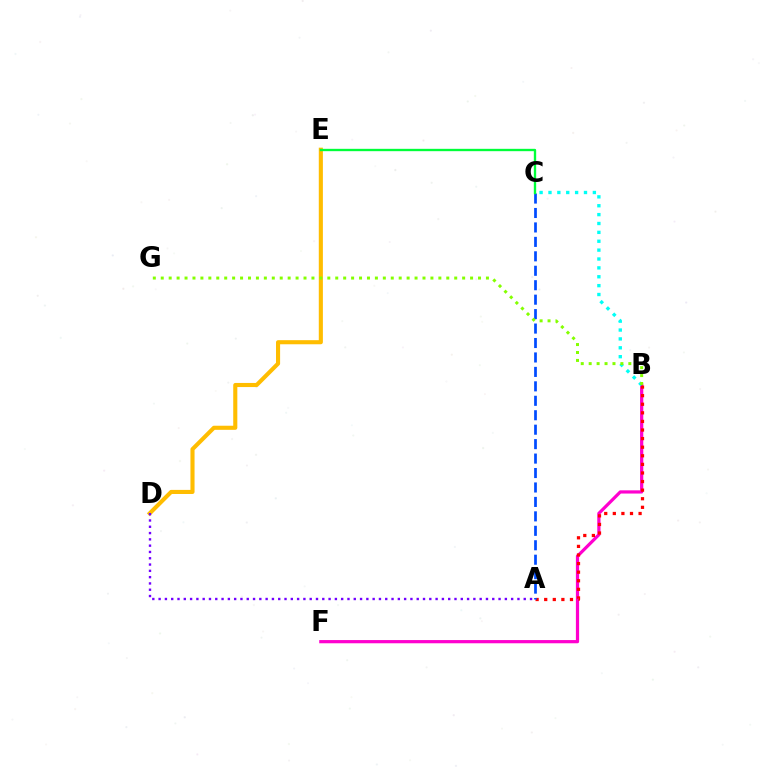{('B', 'F'): [{'color': '#ff00cf', 'line_style': 'solid', 'thickness': 2.31}], ('A', 'B'): [{'color': '#ff0000', 'line_style': 'dotted', 'thickness': 2.33}], ('D', 'E'): [{'color': '#ffbd00', 'line_style': 'solid', 'thickness': 2.95}], ('B', 'C'): [{'color': '#00fff6', 'line_style': 'dotted', 'thickness': 2.41}], ('A', 'C'): [{'color': '#004bff', 'line_style': 'dashed', 'thickness': 1.96}], ('B', 'G'): [{'color': '#84ff00', 'line_style': 'dotted', 'thickness': 2.15}], ('A', 'D'): [{'color': '#7200ff', 'line_style': 'dotted', 'thickness': 1.71}], ('C', 'E'): [{'color': '#00ff39', 'line_style': 'solid', 'thickness': 1.69}]}